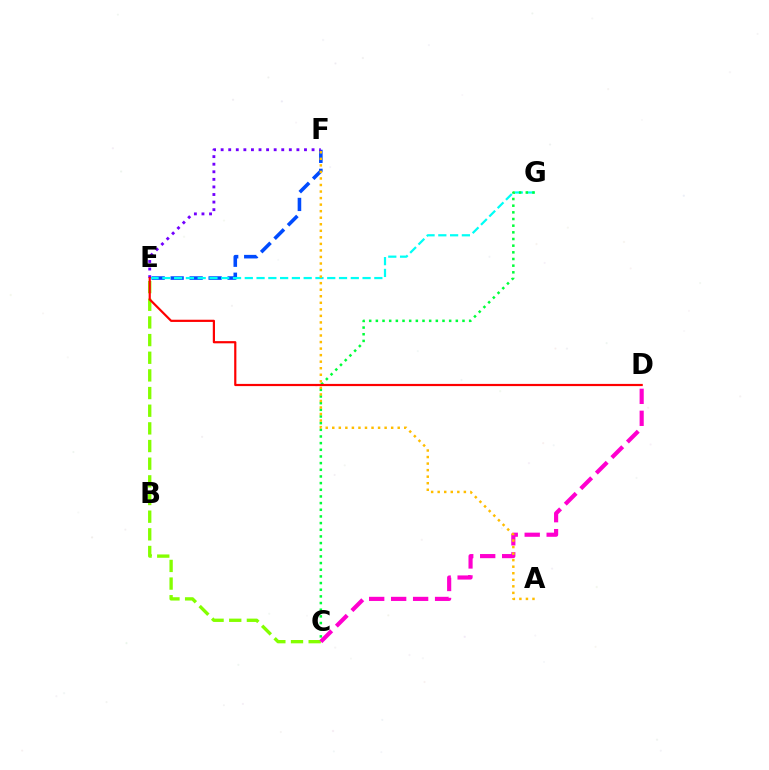{('C', 'E'): [{'color': '#84ff00', 'line_style': 'dashed', 'thickness': 2.4}], ('E', 'F'): [{'color': '#004bff', 'line_style': 'dashed', 'thickness': 2.58}, {'color': '#7200ff', 'line_style': 'dotted', 'thickness': 2.06}], ('E', 'G'): [{'color': '#00fff6', 'line_style': 'dashed', 'thickness': 1.6}], ('C', 'G'): [{'color': '#00ff39', 'line_style': 'dotted', 'thickness': 1.81}], ('C', 'D'): [{'color': '#ff00cf', 'line_style': 'dashed', 'thickness': 2.98}], ('A', 'F'): [{'color': '#ffbd00', 'line_style': 'dotted', 'thickness': 1.78}], ('D', 'E'): [{'color': '#ff0000', 'line_style': 'solid', 'thickness': 1.58}]}